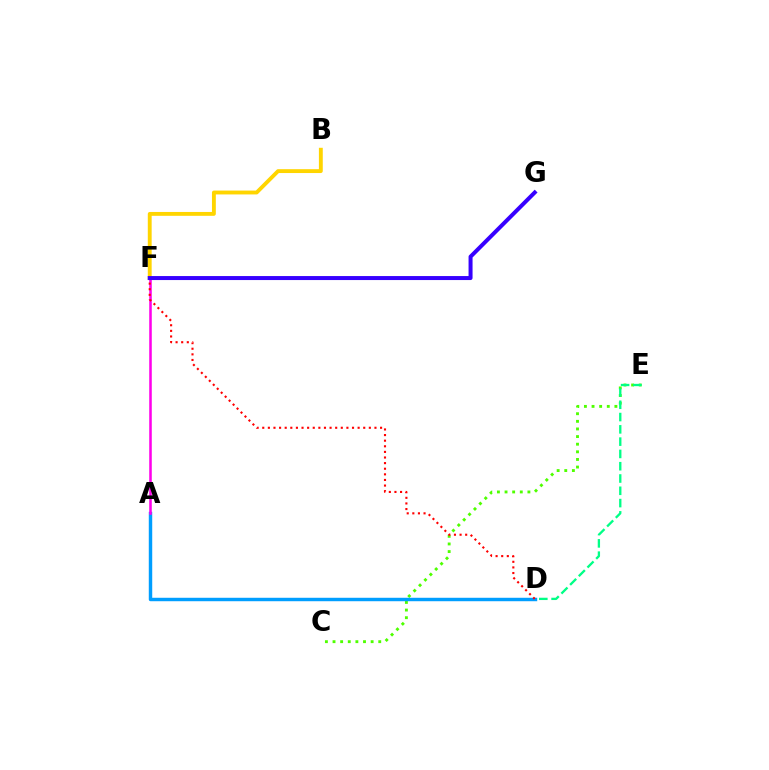{('B', 'F'): [{'color': '#ffd500', 'line_style': 'solid', 'thickness': 2.78}], ('C', 'E'): [{'color': '#4fff00', 'line_style': 'dotted', 'thickness': 2.07}], ('D', 'E'): [{'color': '#00ff86', 'line_style': 'dashed', 'thickness': 1.67}], ('A', 'D'): [{'color': '#009eff', 'line_style': 'solid', 'thickness': 2.47}], ('A', 'F'): [{'color': '#ff00ed', 'line_style': 'solid', 'thickness': 1.84}], ('D', 'F'): [{'color': '#ff0000', 'line_style': 'dotted', 'thickness': 1.52}], ('F', 'G'): [{'color': '#3700ff', 'line_style': 'solid', 'thickness': 2.88}]}